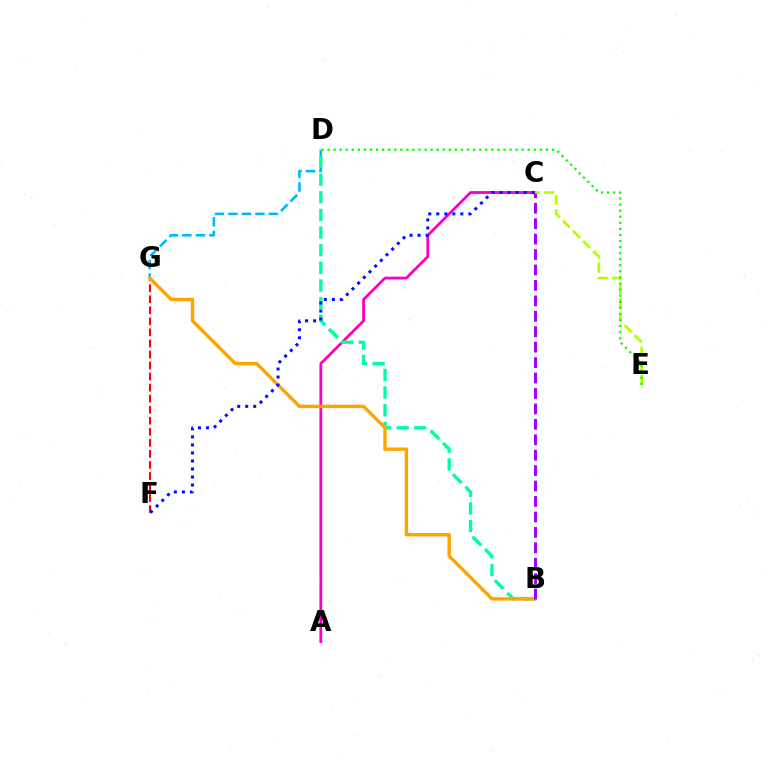{('D', 'G'): [{'color': '#00b5ff', 'line_style': 'dashed', 'thickness': 1.83}], ('F', 'G'): [{'color': '#ff0000', 'line_style': 'dashed', 'thickness': 1.5}], ('A', 'C'): [{'color': '#ff00bd', 'line_style': 'solid', 'thickness': 2.01}], ('C', 'E'): [{'color': '#b3ff00', 'line_style': 'dashed', 'thickness': 1.94}], ('B', 'D'): [{'color': '#00ff9d', 'line_style': 'dashed', 'thickness': 2.4}], ('B', 'G'): [{'color': '#ffa500', 'line_style': 'solid', 'thickness': 2.46}], ('C', 'F'): [{'color': '#0010ff', 'line_style': 'dotted', 'thickness': 2.18}], ('D', 'E'): [{'color': '#08ff00', 'line_style': 'dotted', 'thickness': 1.65}], ('B', 'C'): [{'color': '#9b00ff', 'line_style': 'dashed', 'thickness': 2.1}]}